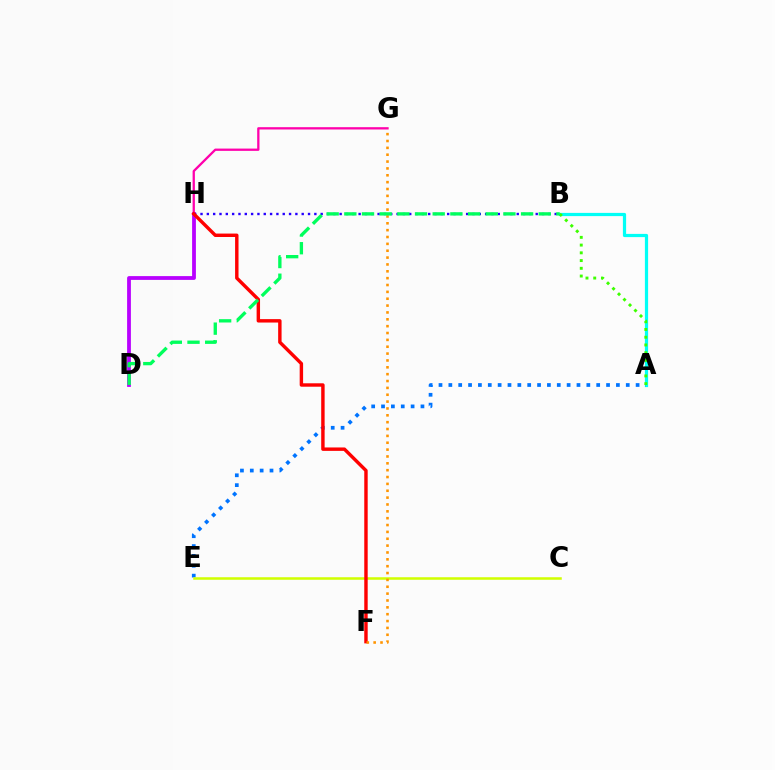{('A', 'B'): [{'color': '#00fff6', 'line_style': 'solid', 'thickness': 2.32}, {'color': '#3dff00', 'line_style': 'dotted', 'thickness': 2.1}], ('D', 'H'): [{'color': '#b900ff', 'line_style': 'solid', 'thickness': 2.73}], ('B', 'H'): [{'color': '#2500ff', 'line_style': 'dotted', 'thickness': 1.72}], ('A', 'E'): [{'color': '#0074ff', 'line_style': 'dotted', 'thickness': 2.68}], ('G', 'H'): [{'color': '#ff00ac', 'line_style': 'solid', 'thickness': 1.65}], ('C', 'E'): [{'color': '#d1ff00', 'line_style': 'solid', 'thickness': 1.82}], ('F', 'H'): [{'color': '#ff0000', 'line_style': 'solid', 'thickness': 2.46}], ('F', 'G'): [{'color': '#ff9400', 'line_style': 'dotted', 'thickness': 1.86}], ('B', 'D'): [{'color': '#00ff5c', 'line_style': 'dashed', 'thickness': 2.4}]}